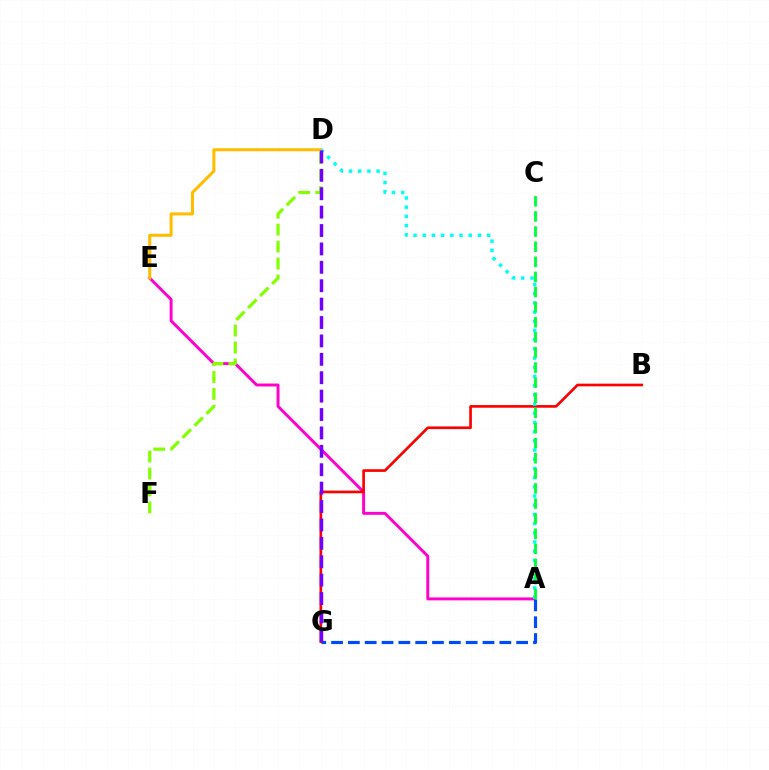{('A', 'E'): [{'color': '#ff00cf', 'line_style': 'solid', 'thickness': 2.12}], ('D', 'F'): [{'color': '#84ff00', 'line_style': 'dashed', 'thickness': 2.3}], ('A', 'G'): [{'color': '#004bff', 'line_style': 'dashed', 'thickness': 2.29}], ('D', 'E'): [{'color': '#ffbd00', 'line_style': 'solid', 'thickness': 2.19}], ('B', 'G'): [{'color': '#ff0000', 'line_style': 'solid', 'thickness': 1.93}], ('A', 'D'): [{'color': '#00fff6', 'line_style': 'dotted', 'thickness': 2.5}], ('D', 'G'): [{'color': '#7200ff', 'line_style': 'dashed', 'thickness': 2.5}], ('A', 'C'): [{'color': '#00ff39', 'line_style': 'dashed', 'thickness': 2.05}]}